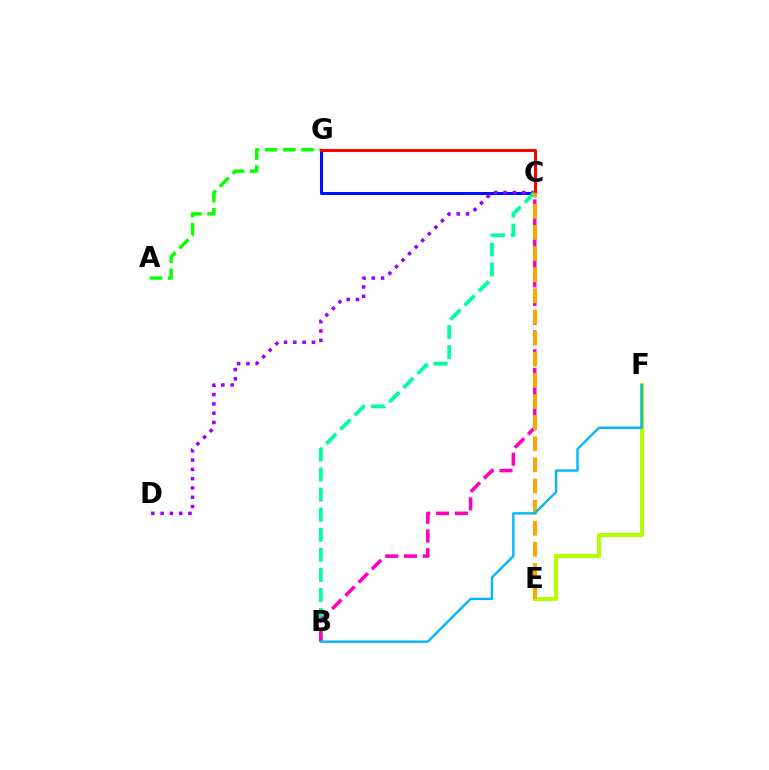{('C', 'G'): [{'color': '#0010ff', 'line_style': 'solid', 'thickness': 2.19}, {'color': '#ff0000', 'line_style': 'solid', 'thickness': 2.17}], ('A', 'G'): [{'color': '#08ff00', 'line_style': 'dashed', 'thickness': 2.47}], ('C', 'D'): [{'color': '#9b00ff', 'line_style': 'dotted', 'thickness': 2.52}], ('B', 'C'): [{'color': '#00ff9d', 'line_style': 'dashed', 'thickness': 2.73}, {'color': '#ff00bd', 'line_style': 'dashed', 'thickness': 2.54}], ('E', 'F'): [{'color': '#b3ff00', 'line_style': 'solid', 'thickness': 2.91}], ('C', 'E'): [{'color': '#ffa500', 'line_style': 'dashed', 'thickness': 2.87}], ('B', 'F'): [{'color': '#00b5ff', 'line_style': 'solid', 'thickness': 1.69}]}